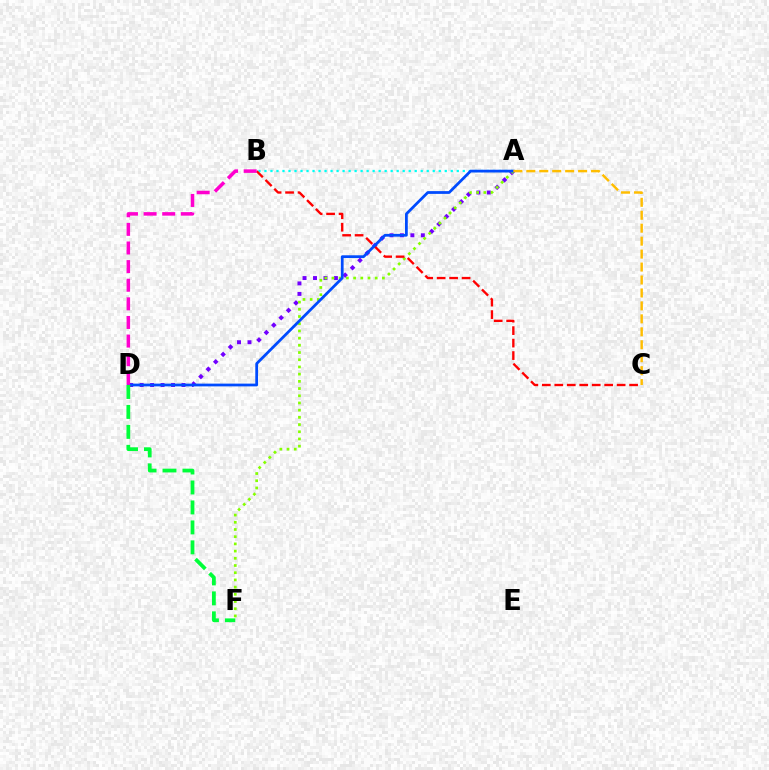{('A', 'D'): [{'color': '#7200ff', 'line_style': 'dotted', 'thickness': 2.84}, {'color': '#004bff', 'line_style': 'solid', 'thickness': 1.99}], ('A', 'B'): [{'color': '#00fff6', 'line_style': 'dotted', 'thickness': 1.63}], ('A', 'F'): [{'color': '#84ff00', 'line_style': 'dotted', 'thickness': 1.96}], ('B', 'C'): [{'color': '#ff0000', 'line_style': 'dashed', 'thickness': 1.69}], ('D', 'F'): [{'color': '#00ff39', 'line_style': 'dashed', 'thickness': 2.71}], ('B', 'D'): [{'color': '#ff00cf', 'line_style': 'dashed', 'thickness': 2.53}], ('A', 'C'): [{'color': '#ffbd00', 'line_style': 'dashed', 'thickness': 1.76}]}